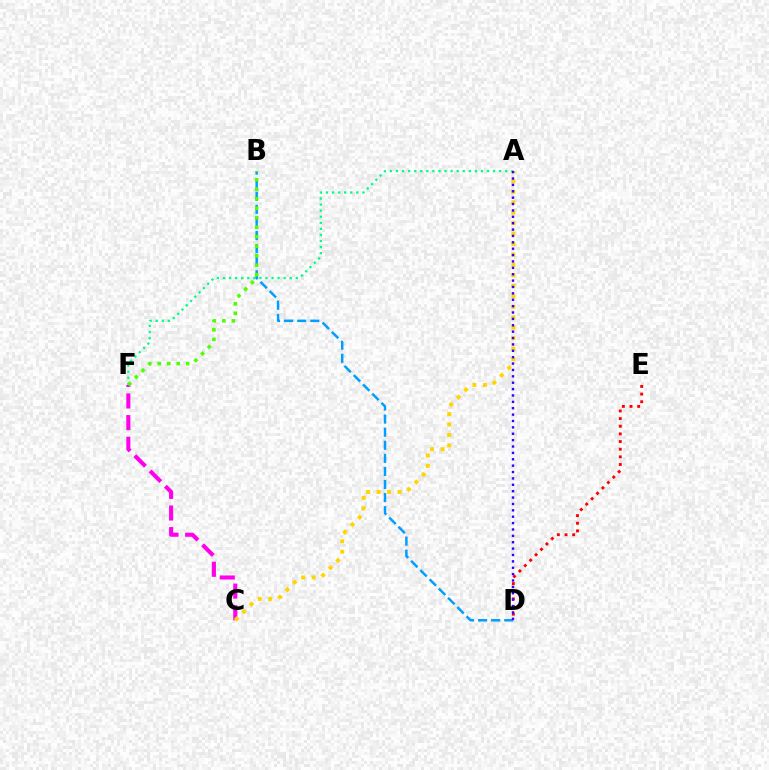{('D', 'E'): [{'color': '#ff0000', 'line_style': 'dotted', 'thickness': 2.08}], ('C', 'F'): [{'color': '#ff00ed', 'line_style': 'dashed', 'thickness': 2.94}], ('A', 'F'): [{'color': '#00ff86', 'line_style': 'dotted', 'thickness': 1.65}], ('B', 'D'): [{'color': '#009eff', 'line_style': 'dashed', 'thickness': 1.78}], ('A', 'C'): [{'color': '#ffd500', 'line_style': 'dotted', 'thickness': 2.84}], ('B', 'F'): [{'color': '#4fff00', 'line_style': 'dotted', 'thickness': 2.58}], ('A', 'D'): [{'color': '#3700ff', 'line_style': 'dotted', 'thickness': 1.73}]}